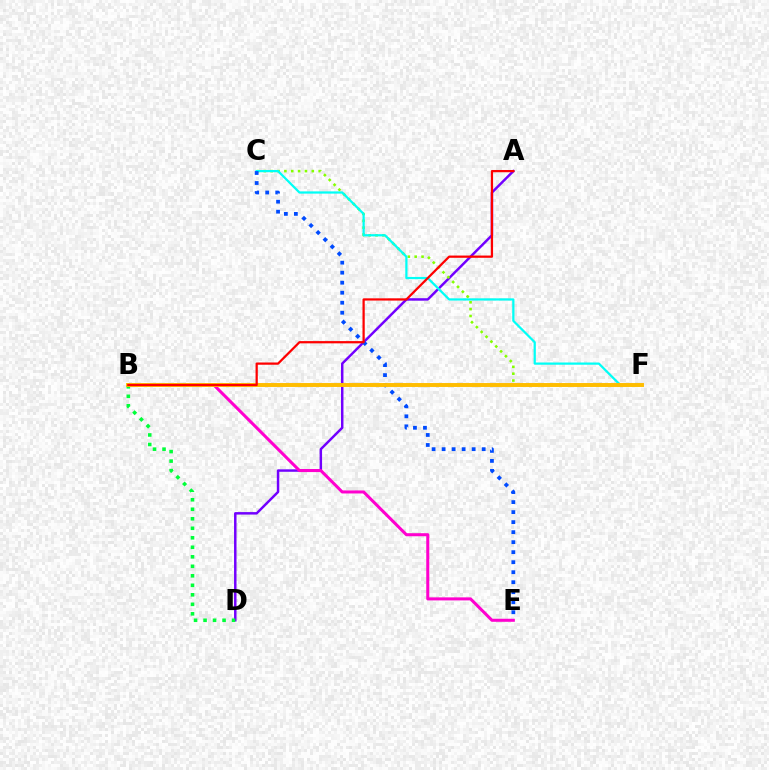{('A', 'D'): [{'color': '#7200ff', 'line_style': 'solid', 'thickness': 1.78}], ('B', 'E'): [{'color': '#ff00cf', 'line_style': 'solid', 'thickness': 2.19}], ('C', 'F'): [{'color': '#84ff00', 'line_style': 'dotted', 'thickness': 1.86}, {'color': '#00fff6', 'line_style': 'solid', 'thickness': 1.61}], ('C', 'E'): [{'color': '#004bff', 'line_style': 'dotted', 'thickness': 2.72}], ('B', 'D'): [{'color': '#00ff39', 'line_style': 'dotted', 'thickness': 2.58}], ('B', 'F'): [{'color': '#ffbd00', 'line_style': 'solid', 'thickness': 2.82}], ('A', 'B'): [{'color': '#ff0000', 'line_style': 'solid', 'thickness': 1.61}]}